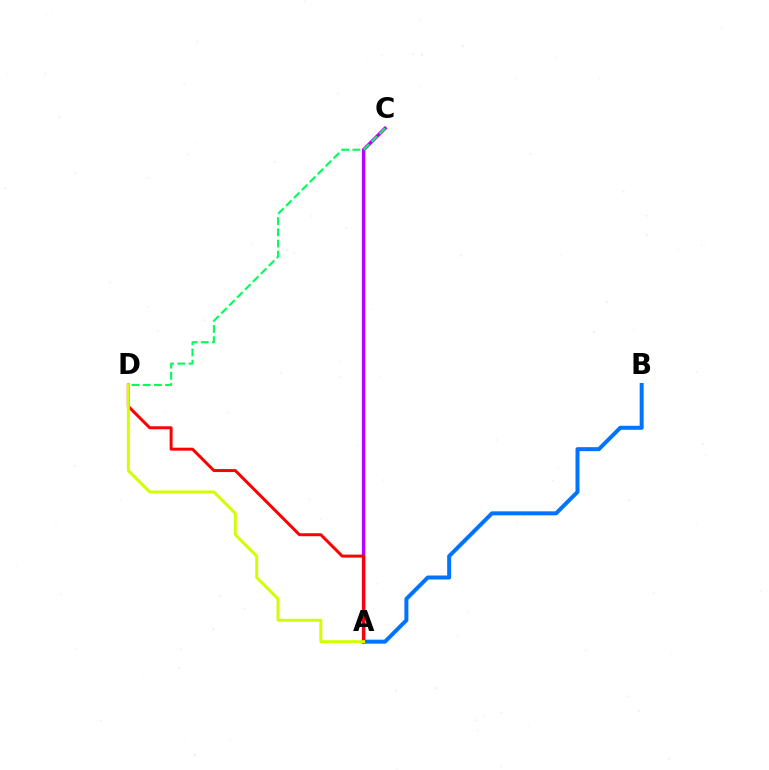{('A', 'C'): [{'color': '#b900ff', 'line_style': 'solid', 'thickness': 2.5}], ('A', 'B'): [{'color': '#0074ff', 'line_style': 'solid', 'thickness': 2.88}], ('C', 'D'): [{'color': '#00ff5c', 'line_style': 'dashed', 'thickness': 1.52}], ('A', 'D'): [{'color': '#ff0000', 'line_style': 'solid', 'thickness': 2.15}, {'color': '#d1ff00', 'line_style': 'solid', 'thickness': 2.15}]}